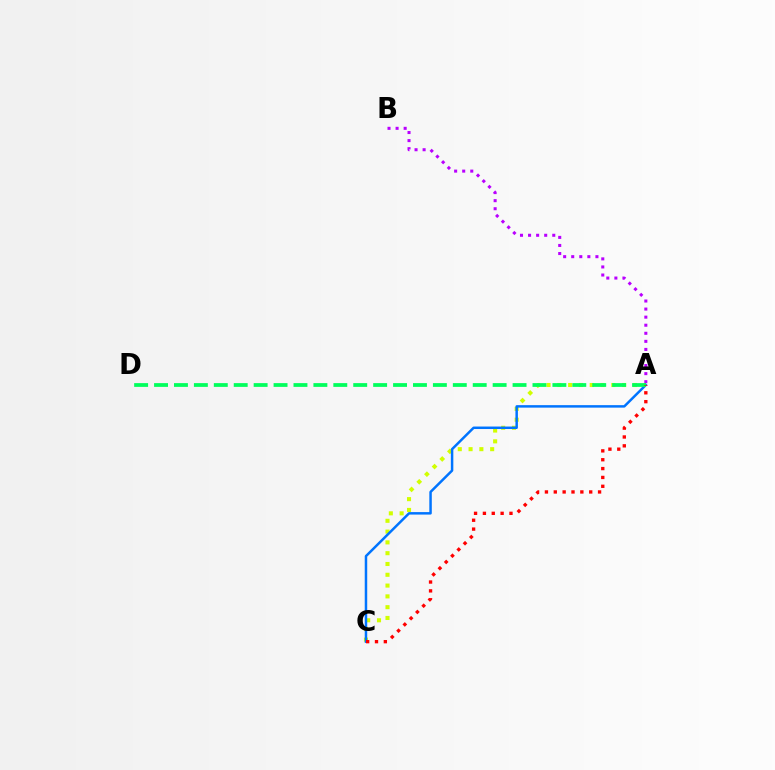{('A', 'C'): [{'color': '#d1ff00', 'line_style': 'dotted', 'thickness': 2.93}, {'color': '#0074ff', 'line_style': 'solid', 'thickness': 1.79}, {'color': '#ff0000', 'line_style': 'dotted', 'thickness': 2.41}], ('A', 'B'): [{'color': '#b900ff', 'line_style': 'dotted', 'thickness': 2.19}], ('A', 'D'): [{'color': '#00ff5c', 'line_style': 'dashed', 'thickness': 2.71}]}